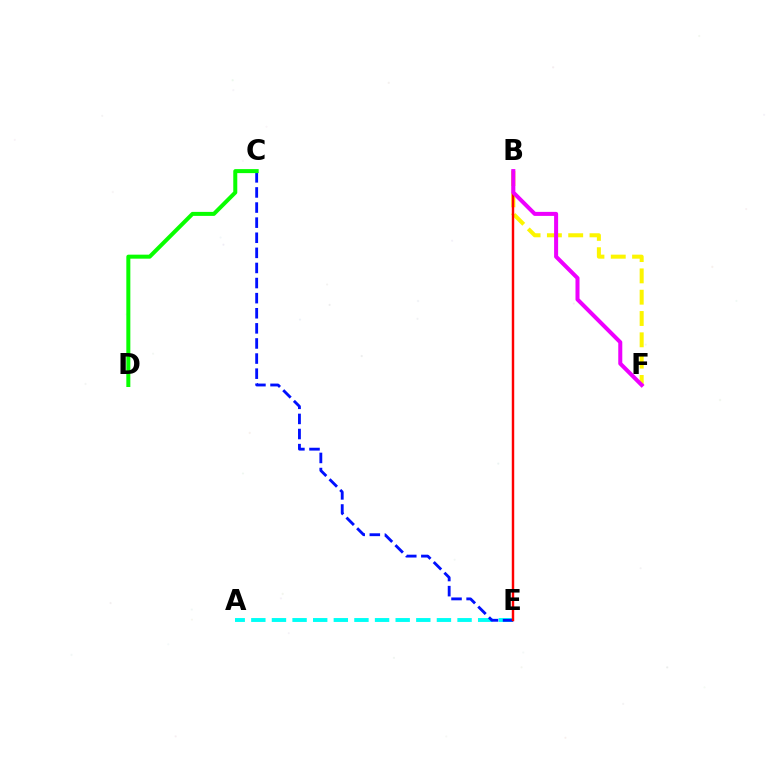{('A', 'E'): [{'color': '#00fff6', 'line_style': 'dashed', 'thickness': 2.8}], ('C', 'E'): [{'color': '#0010ff', 'line_style': 'dashed', 'thickness': 2.05}], ('B', 'F'): [{'color': '#fcf500', 'line_style': 'dashed', 'thickness': 2.9}, {'color': '#ee00ff', 'line_style': 'solid', 'thickness': 2.9}], ('B', 'E'): [{'color': '#ff0000', 'line_style': 'solid', 'thickness': 1.75}], ('C', 'D'): [{'color': '#08ff00', 'line_style': 'solid', 'thickness': 2.88}]}